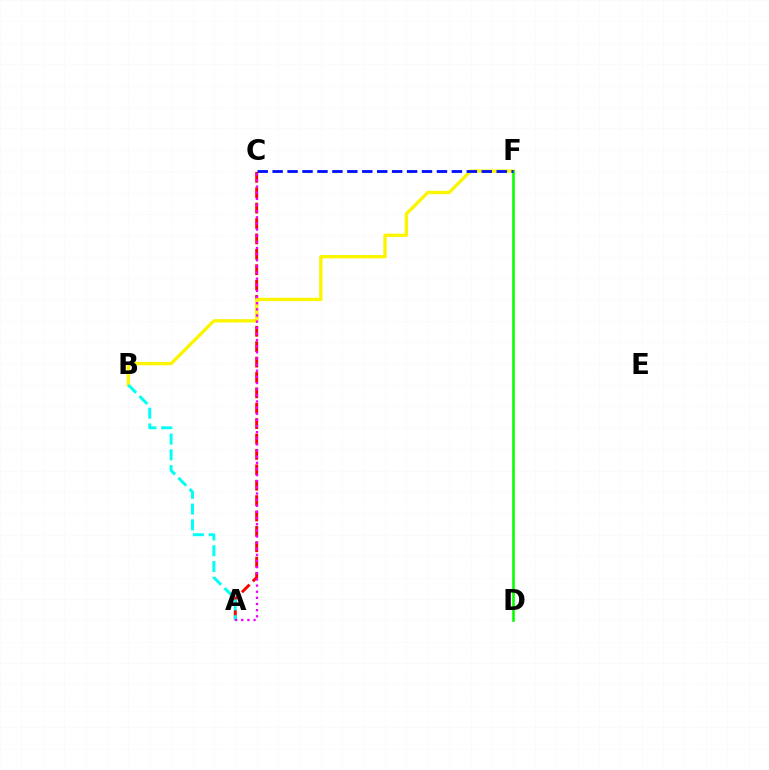{('A', 'C'): [{'color': '#ff0000', 'line_style': 'dashed', 'thickness': 2.09}, {'color': '#ee00ff', 'line_style': 'dotted', 'thickness': 1.67}], ('B', 'F'): [{'color': '#fcf500', 'line_style': 'solid', 'thickness': 2.4}], ('D', 'F'): [{'color': '#08ff00', 'line_style': 'solid', 'thickness': 1.88}], ('C', 'F'): [{'color': '#0010ff', 'line_style': 'dashed', 'thickness': 2.03}], ('A', 'B'): [{'color': '#00fff6', 'line_style': 'dashed', 'thickness': 2.14}]}